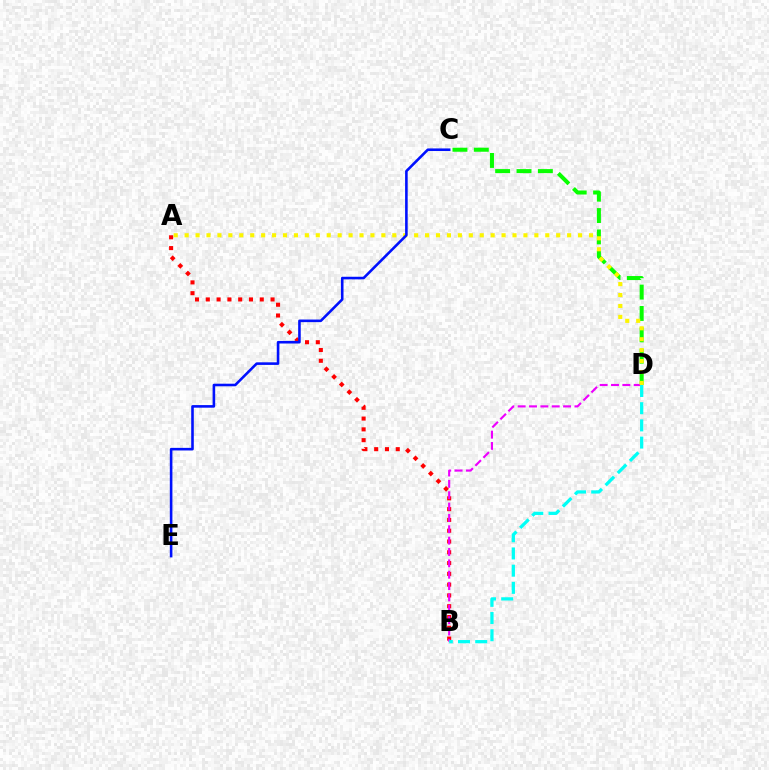{('A', 'B'): [{'color': '#ff0000', 'line_style': 'dotted', 'thickness': 2.93}], ('C', 'D'): [{'color': '#08ff00', 'line_style': 'dashed', 'thickness': 2.9}], ('B', 'D'): [{'color': '#ee00ff', 'line_style': 'dashed', 'thickness': 1.54}, {'color': '#00fff6', 'line_style': 'dashed', 'thickness': 2.34}], ('A', 'D'): [{'color': '#fcf500', 'line_style': 'dotted', 'thickness': 2.97}], ('C', 'E'): [{'color': '#0010ff', 'line_style': 'solid', 'thickness': 1.86}]}